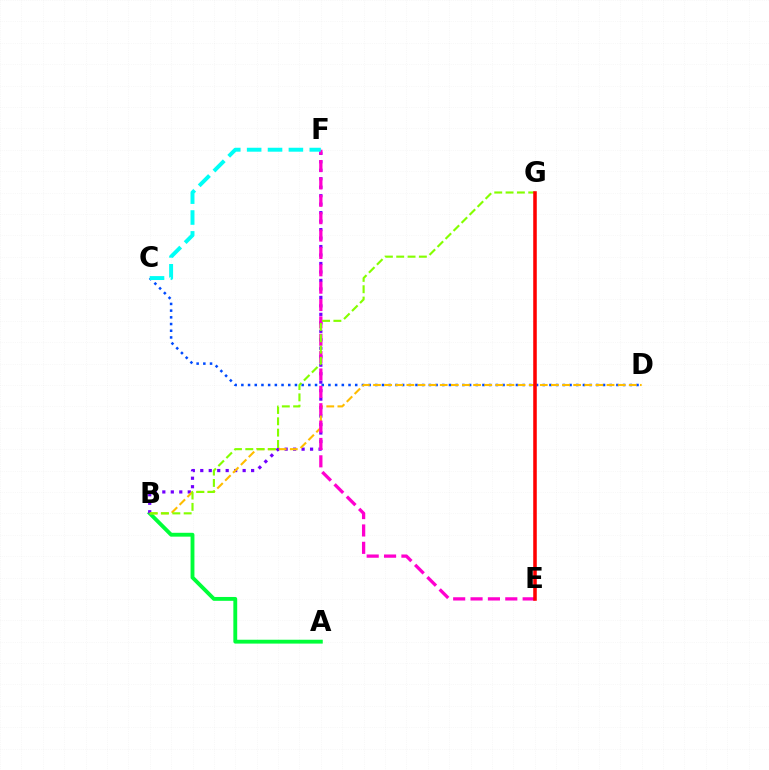{('A', 'B'): [{'color': '#00ff39', 'line_style': 'solid', 'thickness': 2.78}], ('B', 'F'): [{'color': '#7200ff', 'line_style': 'dotted', 'thickness': 2.3}], ('C', 'D'): [{'color': '#004bff', 'line_style': 'dotted', 'thickness': 1.82}], ('B', 'D'): [{'color': '#ffbd00', 'line_style': 'dashed', 'thickness': 1.51}], ('E', 'F'): [{'color': '#ff00cf', 'line_style': 'dashed', 'thickness': 2.36}], ('C', 'F'): [{'color': '#00fff6', 'line_style': 'dashed', 'thickness': 2.84}], ('B', 'G'): [{'color': '#84ff00', 'line_style': 'dashed', 'thickness': 1.54}], ('E', 'G'): [{'color': '#ff0000', 'line_style': 'solid', 'thickness': 2.55}]}